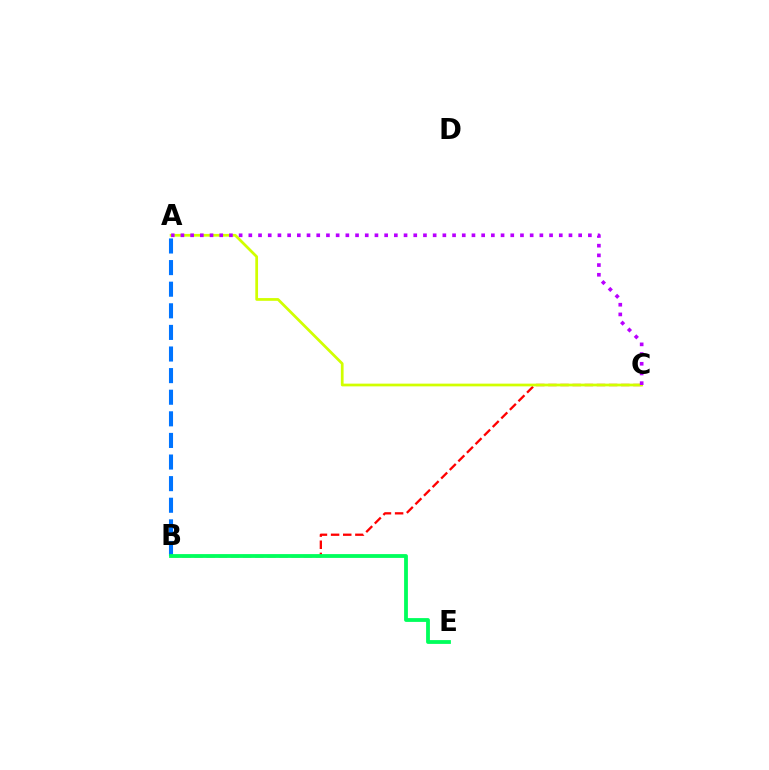{('B', 'C'): [{'color': '#ff0000', 'line_style': 'dashed', 'thickness': 1.65}], ('A', 'C'): [{'color': '#d1ff00', 'line_style': 'solid', 'thickness': 1.97}, {'color': '#b900ff', 'line_style': 'dotted', 'thickness': 2.64}], ('A', 'B'): [{'color': '#0074ff', 'line_style': 'dashed', 'thickness': 2.94}], ('B', 'E'): [{'color': '#00ff5c', 'line_style': 'solid', 'thickness': 2.74}]}